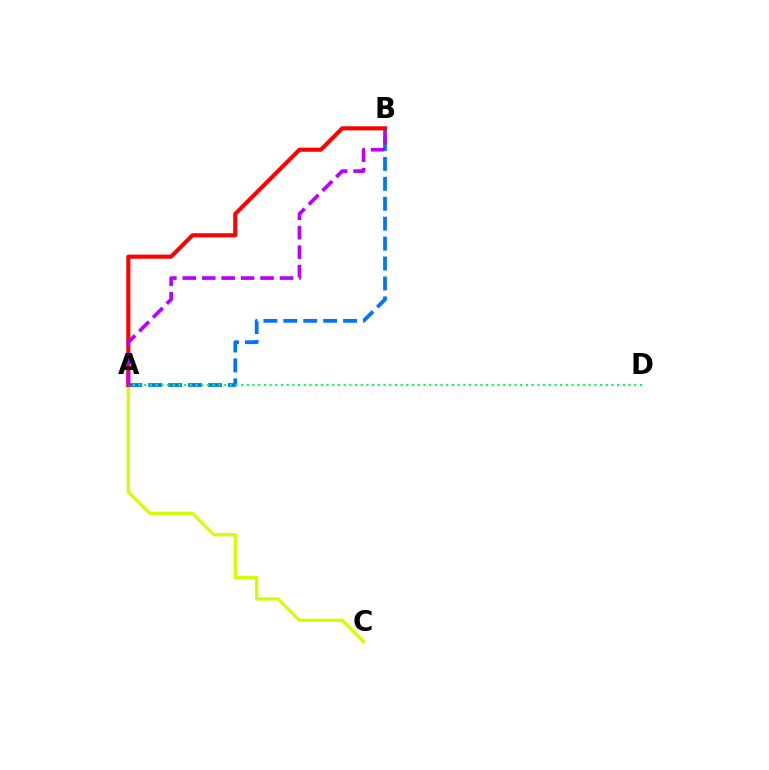{('A', 'B'): [{'color': '#0074ff', 'line_style': 'dashed', 'thickness': 2.71}, {'color': '#ff0000', 'line_style': 'solid', 'thickness': 2.95}, {'color': '#b900ff', 'line_style': 'dashed', 'thickness': 2.64}], ('A', 'C'): [{'color': '#d1ff00', 'line_style': 'solid', 'thickness': 2.35}], ('A', 'D'): [{'color': '#00ff5c', 'line_style': 'dotted', 'thickness': 1.55}]}